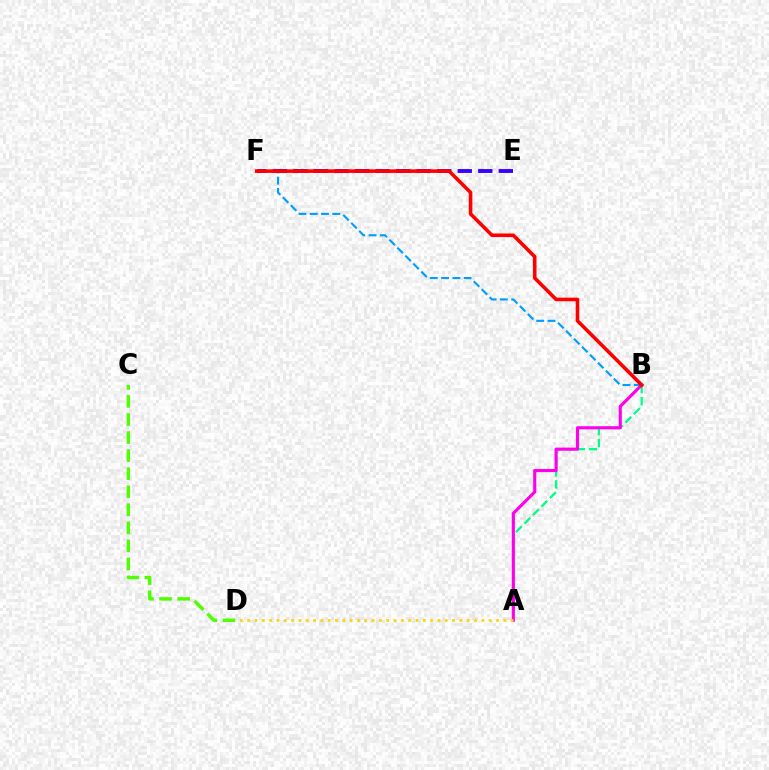{('B', 'F'): [{'color': '#009eff', 'line_style': 'dashed', 'thickness': 1.53}, {'color': '#ff0000', 'line_style': 'solid', 'thickness': 2.57}], ('A', 'B'): [{'color': '#00ff86', 'line_style': 'dashed', 'thickness': 1.63}, {'color': '#ff00ed', 'line_style': 'solid', 'thickness': 2.25}], ('A', 'D'): [{'color': '#ffd500', 'line_style': 'dotted', 'thickness': 1.99}], ('E', 'F'): [{'color': '#3700ff', 'line_style': 'dashed', 'thickness': 2.79}], ('C', 'D'): [{'color': '#4fff00', 'line_style': 'dashed', 'thickness': 2.45}]}